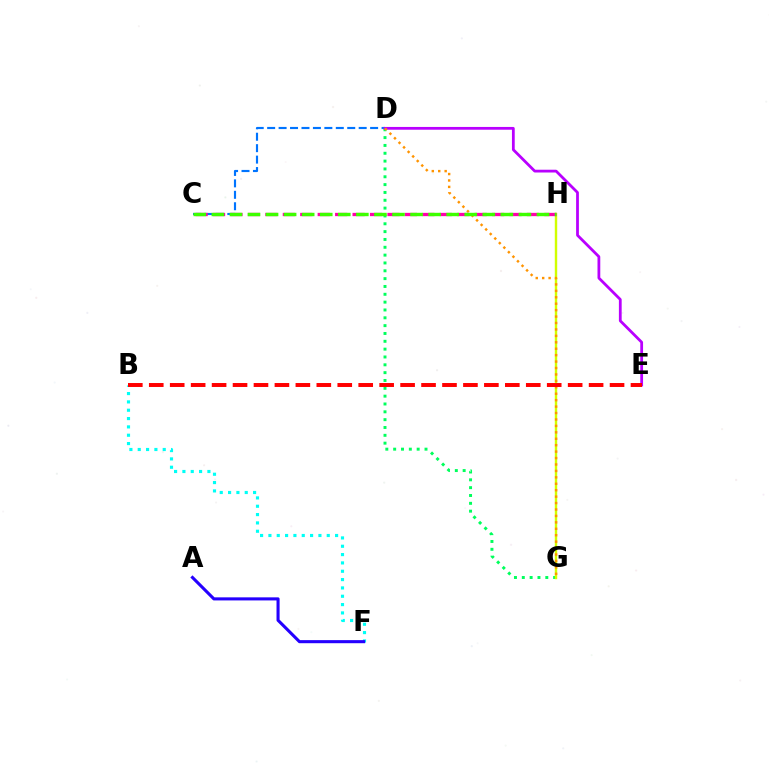{('C', 'D'): [{'color': '#0074ff', 'line_style': 'dashed', 'thickness': 1.55}], ('D', 'G'): [{'color': '#00ff5c', 'line_style': 'dotted', 'thickness': 2.13}, {'color': '#ff9400', 'line_style': 'dotted', 'thickness': 1.75}], ('B', 'F'): [{'color': '#00fff6', 'line_style': 'dotted', 'thickness': 2.26}], ('G', 'H'): [{'color': '#d1ff00', 'line_style': 'solid', 'thickness': 1.74}], ('D', 'E'): [{'color': '#b900ff', 'line_style': 'solid', 'thickness': 2.0}], ('A', 'F'): [{'color': '#2500ff', 'line_style': 'solid', 'thickness': 2.22}], ('B', 'E'): [{'color': '#ff0000', 'line_style': 'dashed', 'thickness': 2.85}], ('C', 'H'): [{'color': '#ff00ac', 'line_style': 'dashed', 'thickness': 2.37}, {'color': '#3dff00', 'line_style': 'dashed', 'thickness': 2.45}]}